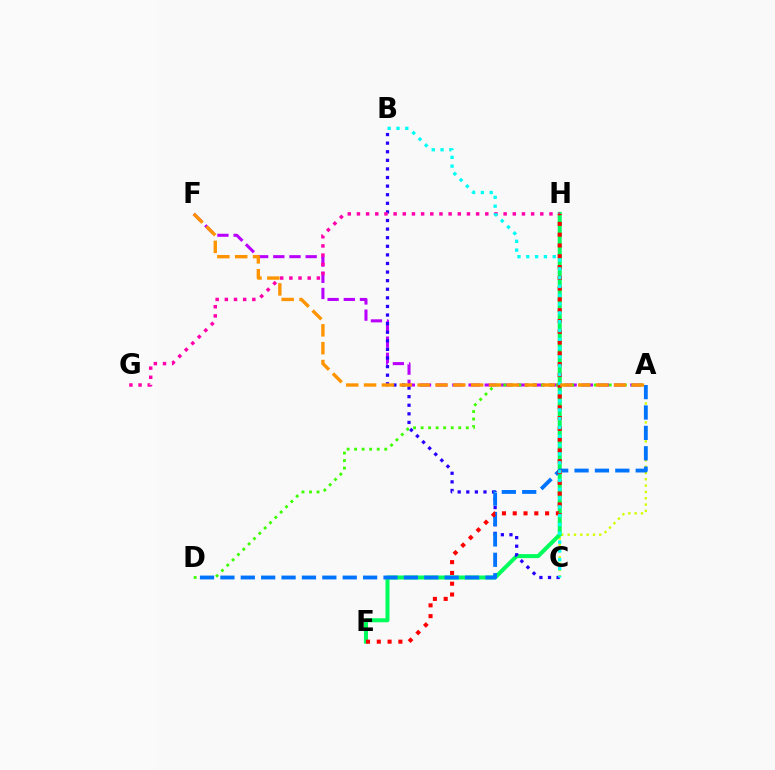{('A', 'F'): [{'color': '#b900ff', 'line_style': 'dashed', 'thickness': 2.2}, {'color': '#ff9400', 'line_style': 'dashed', 'thickness': 2.43}], ('A', 'C'): [{'color': '#d1ff00', 'line_style': 'dotted', 'thickness': 1.72}], ('E', 'H'): [{'color': '#00ff5c', 'line_style': 'solid', 'thickness': 2.89}, {'color': '#ff0000', 'line_style': 'dotted', 'thickness': 2.93}], ('B', 'C'): [{'color': '#2500ff', 'line_style': 'dotted', 'thickness': 2.34}, {'color': '#00fff6', 'line_style': 'dotted', 'thickness': 2.4}], ('G', 'H'): [{'color': '#ff00ac', 'line_style': 'dotted', 'thickness': 2.49}], ('A', 'D'): [{'color': '#3dff00', 'line_style': 'dotted', 'thickness': 2.05}, {'color': '#0074ff', 'line_style': 'dashed', 'thickness': 2.77}]}